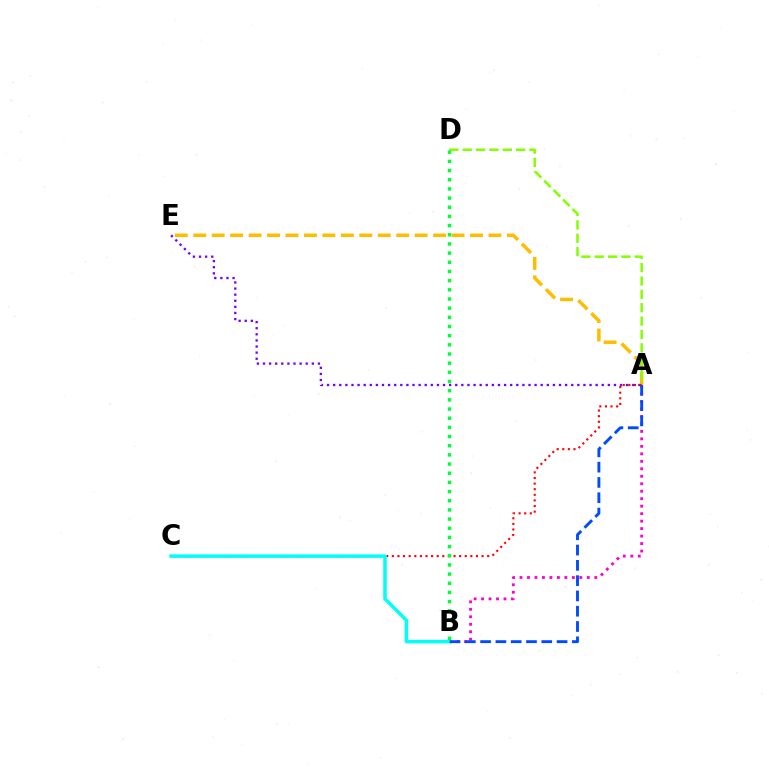{('A', 'E'): [{'color': '#ffbd00', 'line_style': 'dashed', 'thickness': 2.51}, {'color': '#7200ff', 'line_style': 'dotted', 'thickness': 1.66}], ('A', 'D'): [{'color': '#84ff00', 'line_style': 'dashed', 'thickness': 1.82}], ('A', 'C'): [{'color': '#ff0000', 'line_style': 'dotted', 'thickness': 1.52}], ('A', 'B'): [{'color': '#ff00cf', 'line_style': 'dotted', 'thickness': 2.03}, {'color': '#004bff', 'line_style': 'dashed', 'thickness': 2.08}], ('B', 'C'): [{'color': '#00fff6', 'line_style': 'solid', 'thickness': 2.51}], ('B', 'D'): [{'color': '#00ff39', 'line_style': 'dotted', 'thickness': 2.49}]}